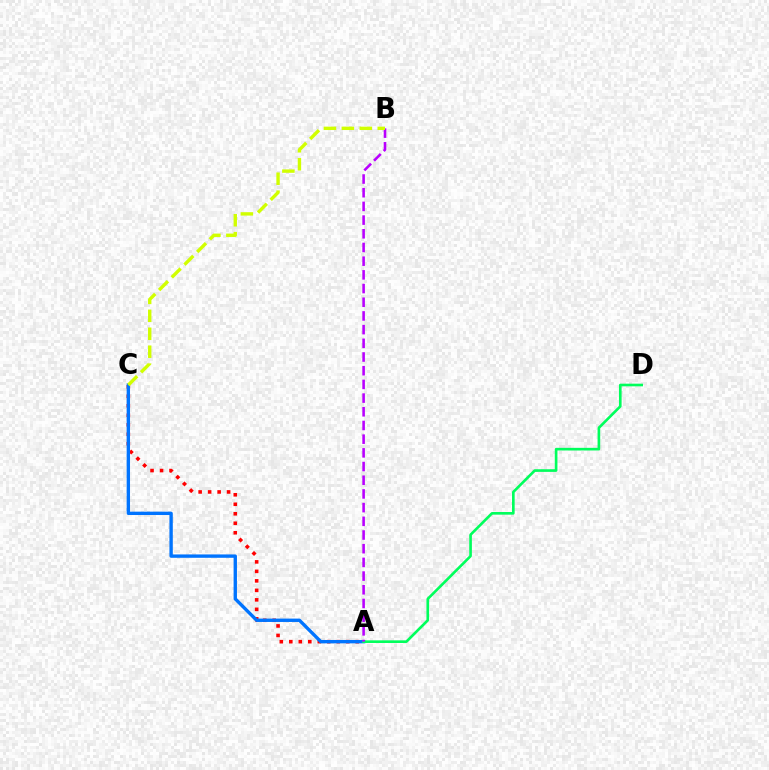{('A', 'C'): [{'color': '#ff0000', 'line_style': 'dotted', 'thickness': 2.58}, {'color': '#0074ff', 'line_style': 'solid', 'thickness': 2.42}], ('A', 'D'): [{'color': '#00ff5c', 'line_style': 'solid', 'thickness': 1.91}], ('A', 'B'): [{'color': '#b900ff', 'line_style': 'dashed', 'thickness': 1.86}], ('B', 'C'): [{'color': '#d1ff00', 'line_style': 'dashed', 'thickness': 2.44}]}